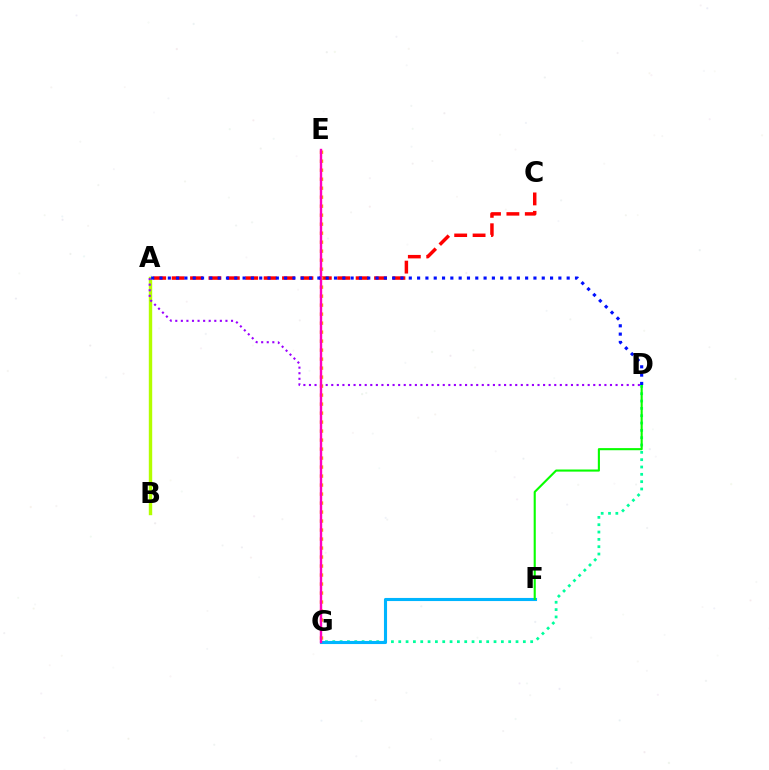{('A', 'C'): [{'color': '#ff0000', 'line_style': 'dashed', 'thickness': 2.5}], ('D', 'G'): [{'color': '#00ff9d', 'line_style': 'dotted', 'thickness': 1.99}], ('A', 'B'): [{'color': '#b3ff00', 'line_style': 'solid', 'thickness': 2.45}], ('F', 'G'): [{'color': '#00b5ff', 'line_style': 'solid', 'thickness': 2.23}], ('E', 'G'): [{'color': '#ffa500', 'line_style': 'dotted', 'thickness': 2.44}, {'color': '#ff00bd', 'line_style': 'solid', 'thickness': 1.73}], ('A', 'D'): [{'color': '#9b00ff', 'line_style': 'dotted', 'thickness': 1.51}, {'color': '#0010ff', 'line_style': 'dotted', 'thickness': 2.26}], ('D', 'F'): [{'color': '#08ff00', 'line_style': 'solid', 'thickness': 1.52}]}